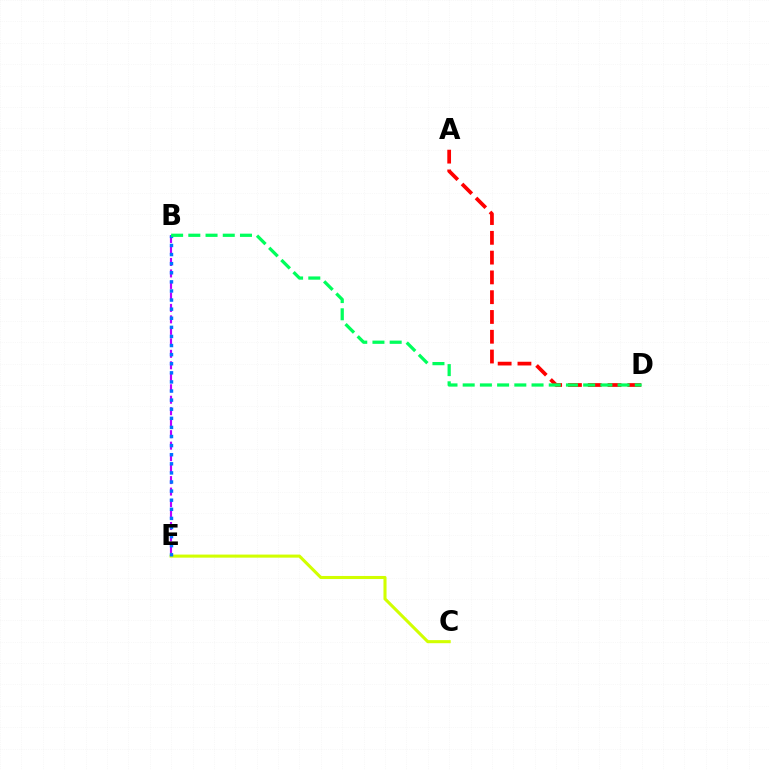{('B', 'E'): [{'color': '#b900ff', 'line_style': 'dashed', 'thickness': 1.56}, {'color': '#0074ff', 'line_style': 'dotted', 'thickness': 2.47}], ('C', 'E'): [{'color': '#d1ff00', 'line_style': 'solid', 'thickness': 2.21}], ('A', 'D'): [{'color': '#ff0000', 'line_style': 'dashed', 'thickness': 2.69}], ('B', 'D'): [{'color': '#00ff5c', 'line_style': 'dashed', 'thickness': 2.34}]}